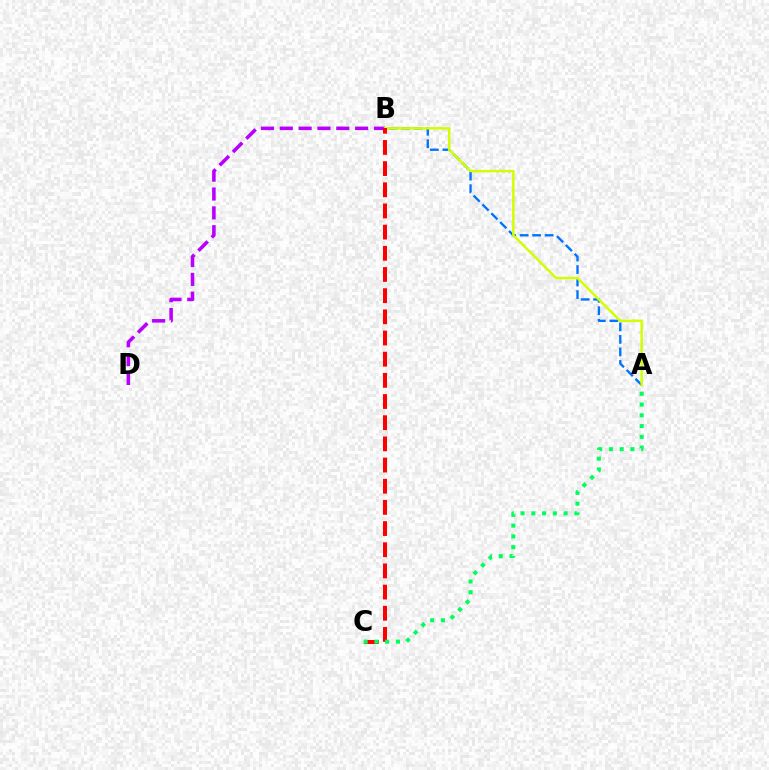{('A', 'B'): [{'color': '#0074ff', 'line_style': 'dashed', 'thickness': 1.7}, {'color': '#d1ff00', 'line_style': 'solid', 'thickness': 1.78}], ('B', 'D'): [{'color': '#b900ff', 'line_style': 'dashed', 'thickness': 2.56}], ('B', 'C'): [{'color': '#ff0000', 'line_style': 'dashed', 'thickness': 2.88}], ('A', 'C'): [{'color': '#00ff5c', 'line_style': 'dotted', 'thickness': 2.93}]}